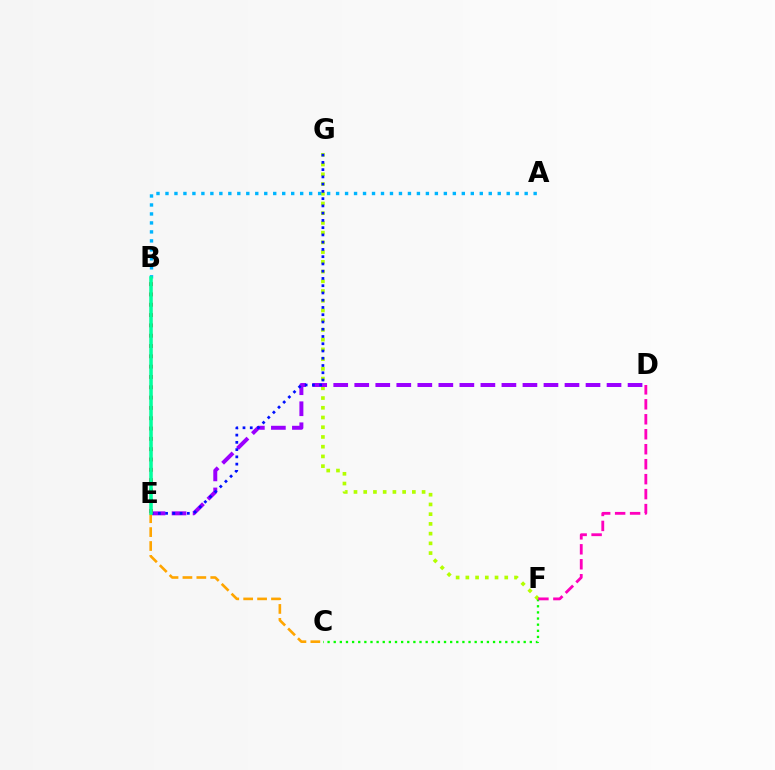{('C', 'F'): [{'color': '#08ff00', 'line_style': 'dotted', 'thickness': 1.66}], ('F', 'G'): [{'color': '#b3ff00', 'line_style': 'dotted', 'thickness': 2.64}], ('D', 'E'): [{'color': '#9b00ff', 'line_style': 'dashed', 'thickness': 2.86}], ('E', 'G'): [{'color': '#0010ff', 'line_style': 'dotted', 'thickness': 1.97}], ('A', 'B'): [{'color': '#00b5ff', 'line_style': 'dotted', 'thickness': 2.44}], ('B', 'E'): [{'color': '#ff0000', 'line_style': 'dotted', 'thickness': 2.8}, {'color': '#00ff9d', 'line_style': 'solid', 'thickness': 2.55}], ('D', 'F'): [{'color': '#ff00bd', 'line_style': 'dashed', 'thickness': 2.03}], ('C', 'E'): [{'color': '#ffa500', 'line_style': 'dashed', 'thickness': 1.89}]}